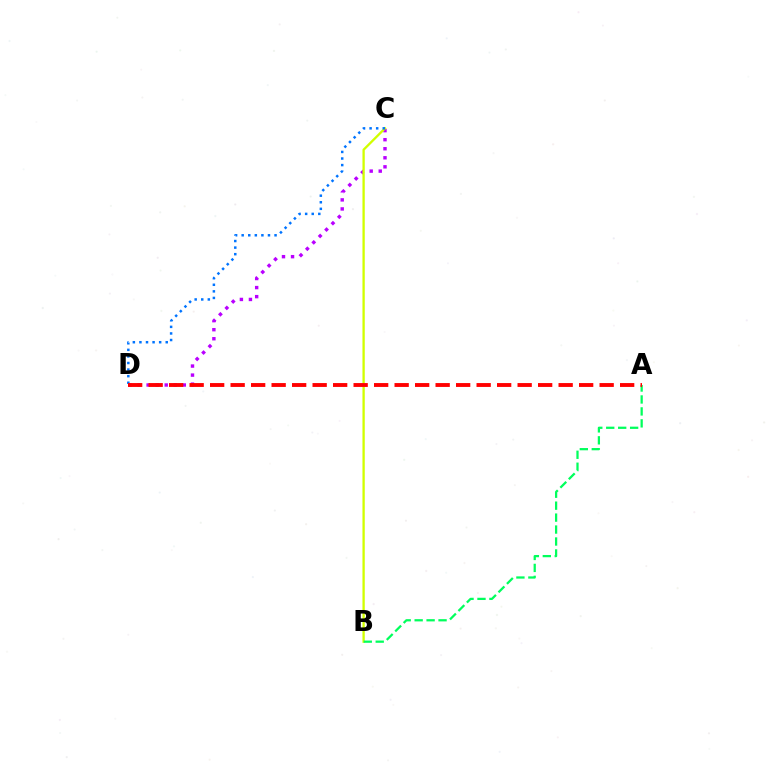{('C', 'D'): [{'color': '#b900ff', 'line_style': 'dotted', 'thickness': 2.46}, {'color': '#0074ff', 'line_style': 'dotted', 'thickness': 1.79}], ('B', 'C'): [{'color': '#d1ff00', 'line_style': 'solid', 'thickness': 1.67}], ('A', 'B'): [{'color': '#00ff5c', 'line_style': 'dashed', 'thickness': 1.62}], ('A', 'D'): [{'color': '#ff0000', 'line_style': 'dashed', 'thickness': 2.78}]}